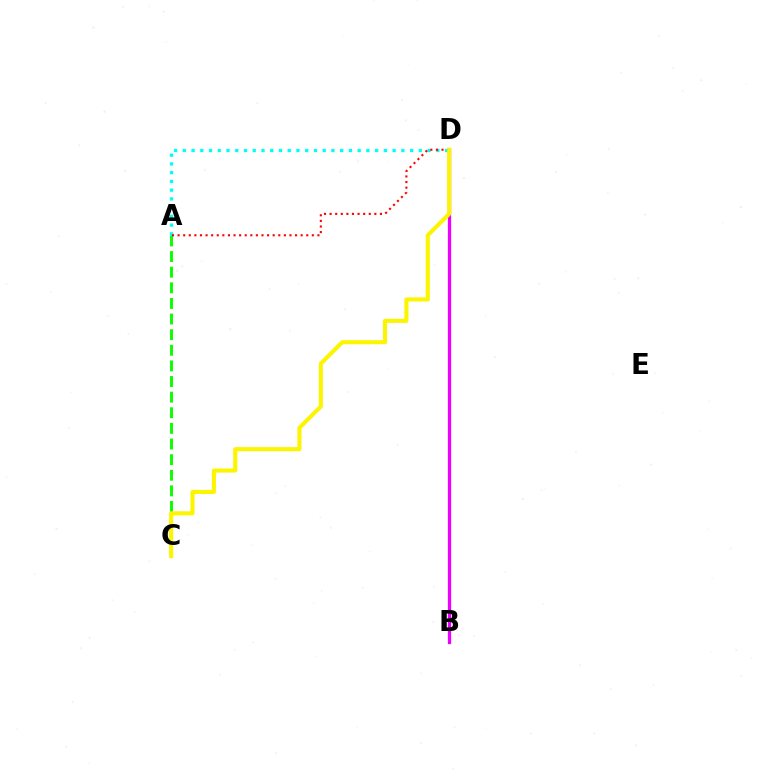{('A', 'C'): [{'color': '#08ff00', 'line_style': 'dashed', 'thickness': 2.12}], ('A', 'D'): [{'color': '#00fff6', 'line_style': 'dotted', 'thickness': 2.38}, {'color': '#ff0000', 'line_style': 'dotted', 'thickness': 1.52}], ('B', 'D'): [{'color': '#0010ff', 'line_style': 'dotted', 'thickness': 1.99}, {'color': '#ee00ff', 'line_style': 'solid', 'thickness': 2.36}], ('C', 'D'): [{'color': '#fcf500', 'line_style': 'solid', 'thickness': 2.95}]}